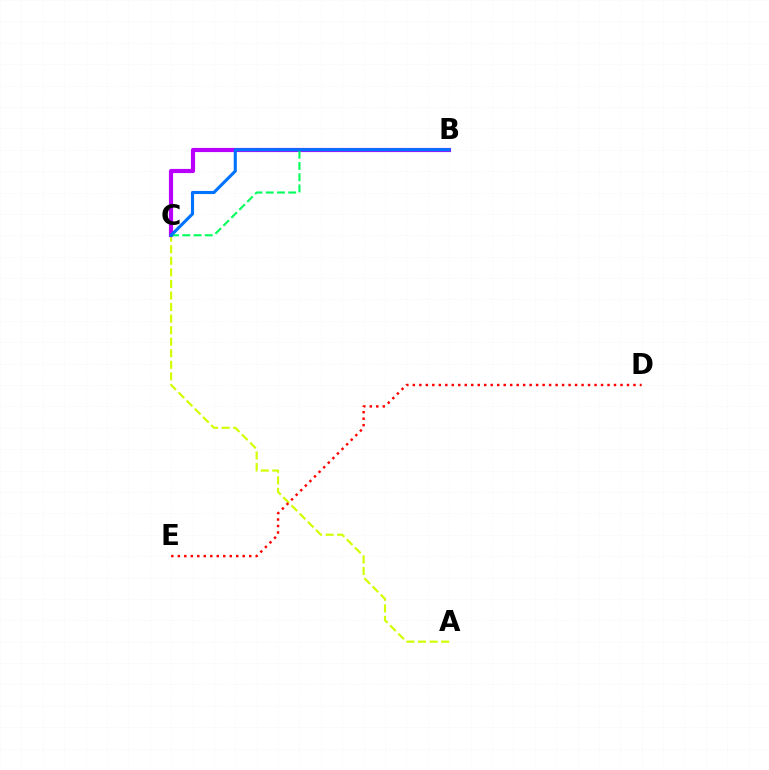{('A', 'C'): [{'color': '#d1ff00', 'line_style': 'dashed', 'thickness': 1.57}], ('B', 'C'): [{'color': '#b900ff', 'line_style': 'solid', 'thickness': 2.99}, {'color': '#00ff5c', 'line_style': 'dashed', 'thickness': 1.53}, {'color': '#0074ff', 'line_style': 'solid', 'thickness': 2.24}], ('D', 'E'): [{'color': '#ff0000', 'line_style': 'dotted', 'thickness': 1.76}]}